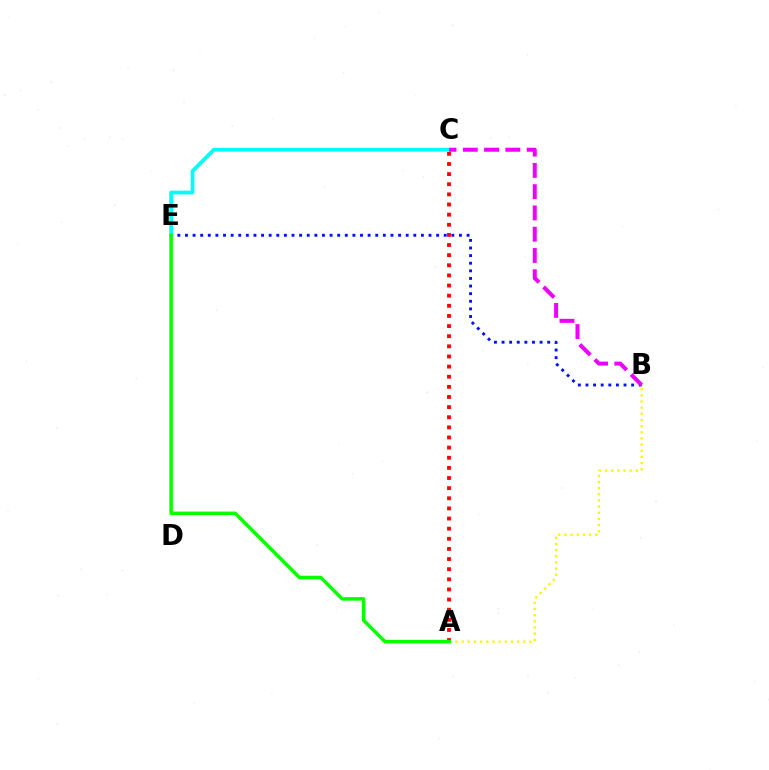{('A', 'B'): [{'color': '#fcf500', 'line_style': 'dotted', 'thickness': 1.67}], ('B', 'E'): [{'color': '#0010ff', 'line_style': 'dotted', 'thickness': 2.07}], ('C', 'E'): [{'color': '#00fff6', 'line_style': 'solid', 'thickness': 2.71}], ('A', 'C'): [{'color': '#ff0000', 'line_style': 'dotted', 'thickness': 2.75}], ('B', 'C'): [{'color': '#ee00ff', 'line_style': 'dashed', 'thickness': 2.89}], ('A', 'E'): [{'color': '#08ff00', 'line_style': 'solid', 'thickness': 2.54}]}